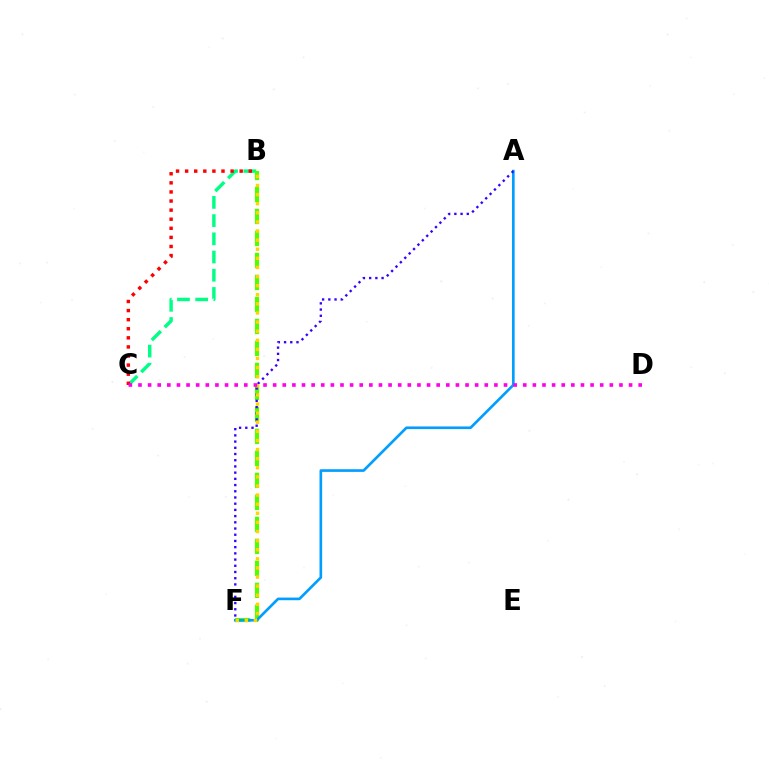{('B', 'C'): [{'color': '#00ff86', 'line_style': 'dashed', 'thickness': 2.47}, {'color': '#ff0000', 'line_style': 'dotted', 'thickness': 2.47}], ('B', 'F'): [{'color': '#4fff00', 'line_style': 'dashed', 'thickness': 2.99}, {'color': '#ffd500', 'line_style': 'dotted', 'thickness': 2.47}], ('A', 'F'): [{'color': '#009eff', 'line_style': 'solid', 'thickness': 1.91}, {'color': '#3700ff', 'line_style': 'dotted', 'thickness': 1.69}], ('C', 'D'): [{'color': '#ff00ed', 'line_style': 'dotted', 'thickness': 2.61}]}